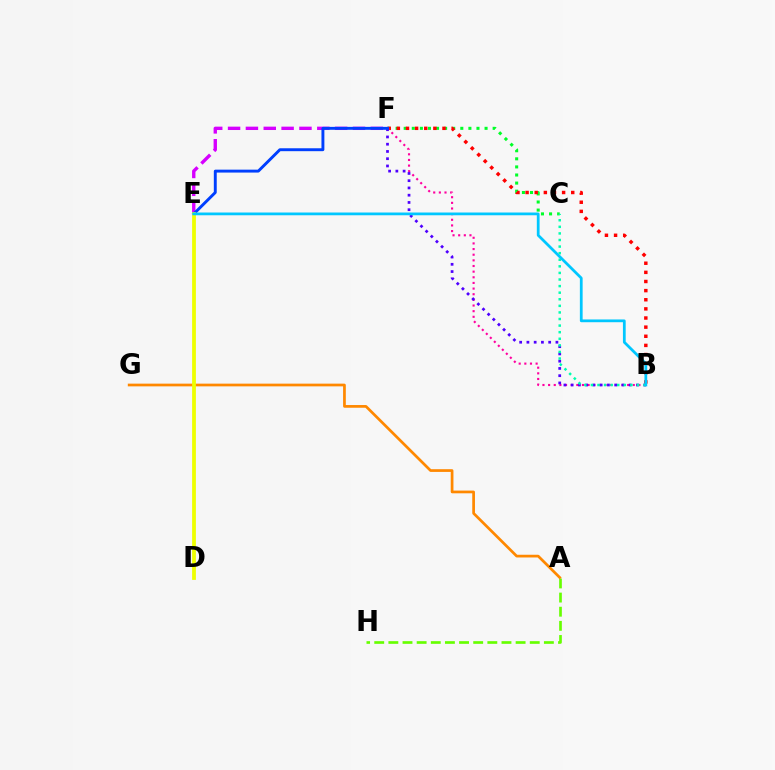{('A', 'H'): [{'color': '#66ff00', 'line_style': 'dashed', 'thickness': 1.92}], ('A', 'G'): [{'color': '#ff8800', 'line_style': 'solid', 'thickness': 1.96}], ('E', 'F'): [{'color': '#d600ff', 'line_style': 'dashed', 'thickness': 2.42}, {'color': '#003fff', 'line_style': 'solid', 'thickness': 2.1}], ('C', 'F'): [{'color': '#00ff27', 'line_style': 'dotted', 'thickness': 2.2}], ('B', 'F'): [{'color': '#ff0000', 'line_style': 'dotted', 'thickness': 2.48}, {'color': '#ff00a0', 'line_style': 'dotted', 'thickness': 1.53}, {'color': '#4f00ff', 'line_style': 'dotted', 'thickness': 1.97}], ('D', 'E'): [{'color': '#eeff00', 'line_style': 'solid', 'thickness': 2.72}], ('B', 'C'): [{'color': '#00ffaf', 'line_style': 'dotted', 'thickness': 1.79}], ('B', 'E'): [{'color': '#00c7ff', 'line_style': 'solid', 'thickness': 1.99}]}